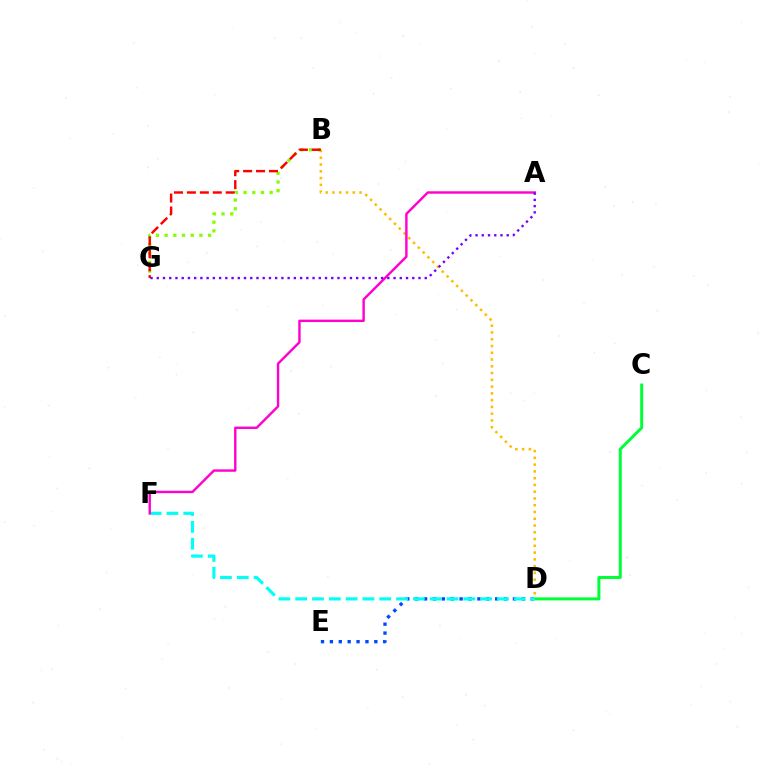{('B', 'D'): [{'color': '#ffbd00', 'line_style': 'dotted', 'thickness': 1.84}], ('B', 'G'): [{'color': '#84ff00', 'line_style': 'dotted', 'thickness': 2.36}, {'color': '#ff0000', 'line_style': 'dashed', 'thickness': 1.76}], ('D', 'E'): [{'color': '#004bff', 'line_style': 'dotted', 'thickness': 2.41}], ('C', 'D'): [{'color': '#00ff39', 'line_style': 'solid', 'thickness': 2.16}], ('D', 'F'): [{'color': '#00fff6', 'line_style': 'dashed', 'thickness': 2.28}], ('A', 'F'): [{'color': '#ff00cf', 'line_style': 'solid', 'thickness': 1.73}], ('A', 'G'): [{'color': '#7200ff', 'line_style': 'dotted', 'thickness': 1.69}]}